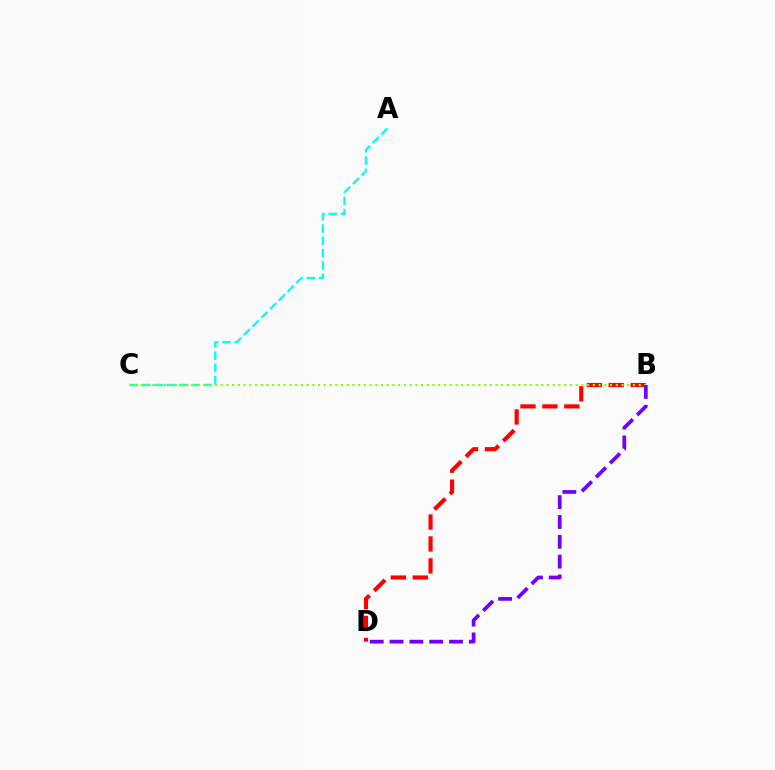{('B', 'D'): [{'color': '#ff0000', 'line_style': 'dashed', 'thickness': 2.98}, {'color': '#7200ff', 'line_style': 'dashed', 'thickness': 2.69}], ('A', 'C'): [{'color': '#00fff6', 'line_style': 'dashed', 'thickness': 1.67}], ('B', 'C'): [{'color': '#84ff00', 'line_style': 'dotted', 'thickness': 1.56}]}